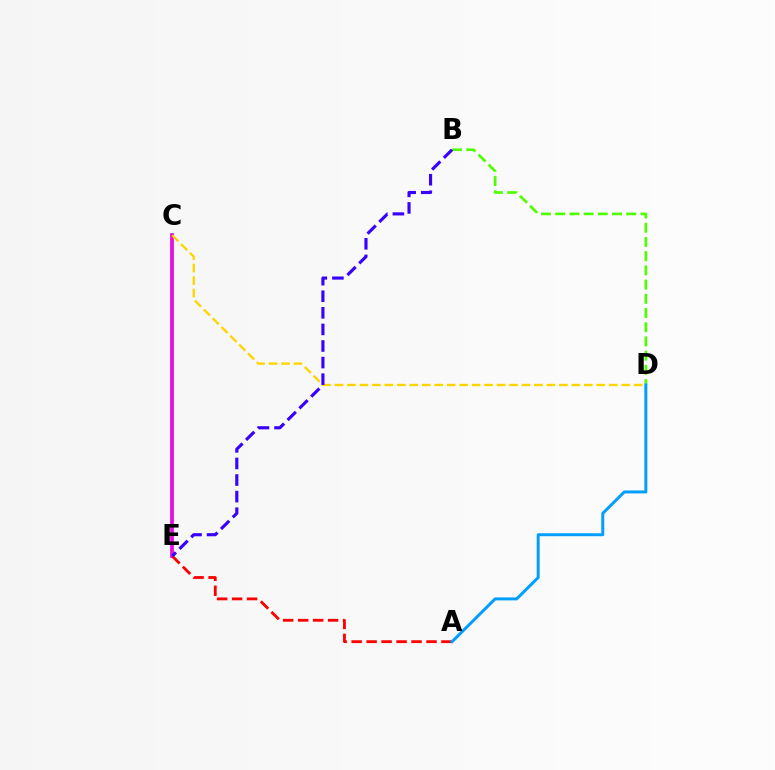{('C', 'E'): [{'color': '#00ff86', 'line_style': 'solid', 'thickness': 2.67}, {'color': '#ff00ed', 'line_style': 'solid', 'thickness': 2.56}], ('B', 'D'): [{'color': '#4fff00', 'line_style': 'dashed', 'thickness': 1.93}], ('A', 'E'): [{'color': '#ff0000', 'line_style': 'dashed', 'thickness': 2.03}], ('A', 'D'): [{'color': '#009eff', 'line_style': 'solid', 'thickness': 2.14}], ('C', 'D'): [{'color': '#ffd500', 'line_style': 'dashed', 'thickness': 1.69}], ('B', 'E'): [{'color': '#3700ff', 'line_style': 'dashed', 'thickness': 2.25}]}